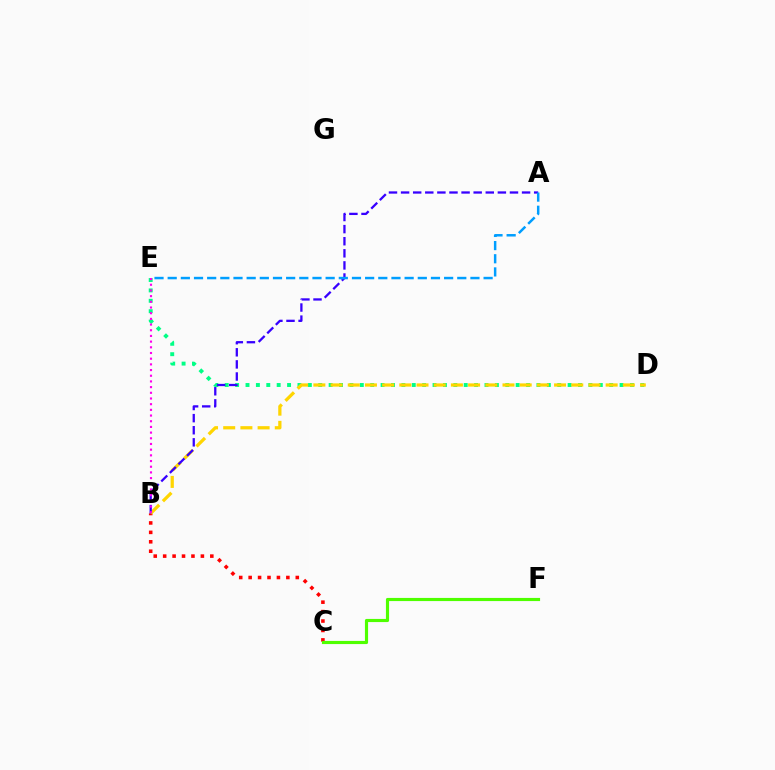{('B', 'C'): [{'color': '#ff0000', 'line_style': 'dotted', 'thickness': 2.56}], ('D', 'E'): [{'color': '#00ff86', 'line_style': 'dotted', 'thickness': 2.82}], ('B', 'D'): [{'color': '#ffd500', 'line_style': 'dashed', 'thickness': 2.34}], ('A', 'B'): [{'color': '#3700ff', 'line_style': 'dashed', 'thickness': 1.64}], ('C', 'F'): [{'color': '#4fff00', 'line_style': 'solid', 'thickness': 2.27}], ('B', 'E'): [{'color': '#ff00ed', 'line_style': 'dotted', 'thickness': 1.55}], ('A', 'E'): [{'color': '#009eff', 'line_style': 'dashed', 'thickness': 1.79}]}